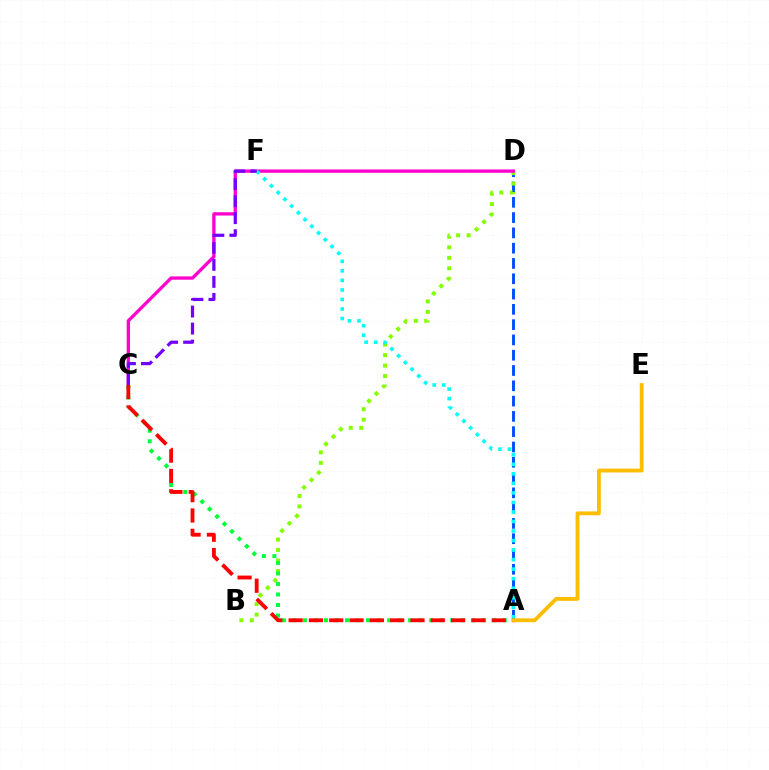{('A', 'D'): [{'color': '#004bff', 'line_style': 'dashed', 'thickness': 2.08}], ('B', 'D'): [{'color': '#84ff00', 'line_style': 'dotted', 'thickness': 2.85}], ('A', 'C'): [{'color': '#00ff39', 'line_style': 'dotted', 'thickness': 2.86}, {'color': '#ff0000', 'line_style': 'dashed', 'thickness': 2.76}], ('C', 'D'): [{'color': '#ff00cf', 'line_style': 'solid', 'thickness': 2.37}], ('A', 'F'): [{'color': '#00fff6', 'line_style': 'dotted', 'thickness': 2.59}], ('C', 'F'): [{'color': '#7200ff', 'line_style': 'dashed', 'thickness': 2.31}], ('A', 'E'): [{'color': '#ffbd00', 'line_style': 'solid', 'thickness': 2.76}]}